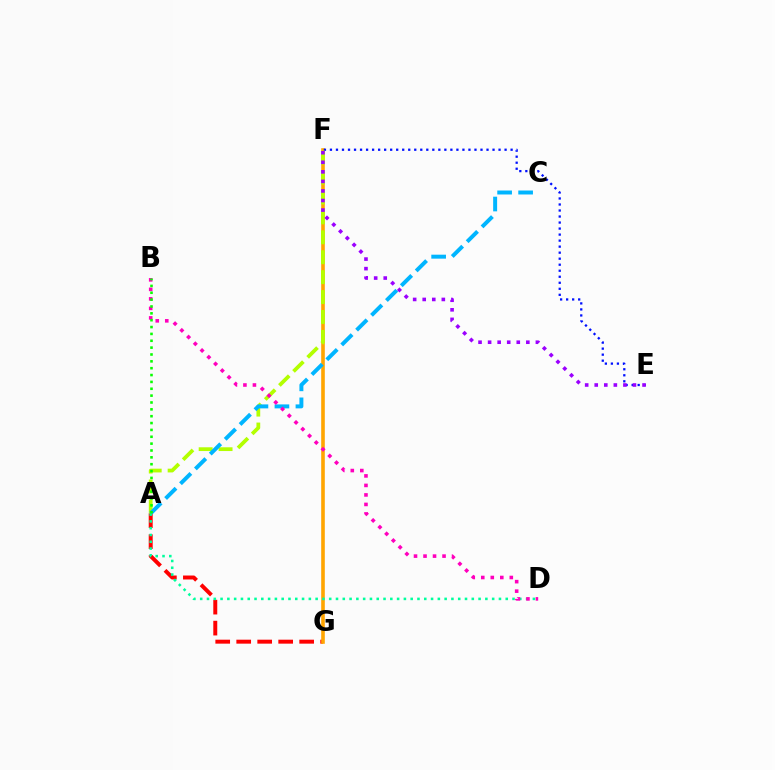{('A', 'G'): [{'color': '#ff0000', 'line_style': 'dashed', 'thickness': 2.85}], ('F', 'G'): [{'color': '#ffa500', 'line_style': 'solid', 'thickness': 2.6}], ('E', 'F'): [{'color': '#0010ff', 'line_style': 'dotted', 'thickness': 1.64}, {'color': '#9b00ff', 'line_style': 'dotted', 'thickness': 2.6}], ('A', 'F'): [{'color': '#b3ff00', 'line_style': 'dashed', 'thickness': 2.71}], ('A', 'C'): [{'color': '#00b5ff', 'line_style': 'dashed', 'thickness': 2.85}], ('A', 'D'): [{'color': '#00ff9d', 'line_style': 'dotted', 'thickness': 1.84}], ('B', 'D'): [{'color': '#ff00bd', 'line_style': 'dotted', 'thickness': 2.58}], ('A', 'B'): [{'color': '#08ff00', 'line_style': 'dotted', 'thickness': 1.86}]}